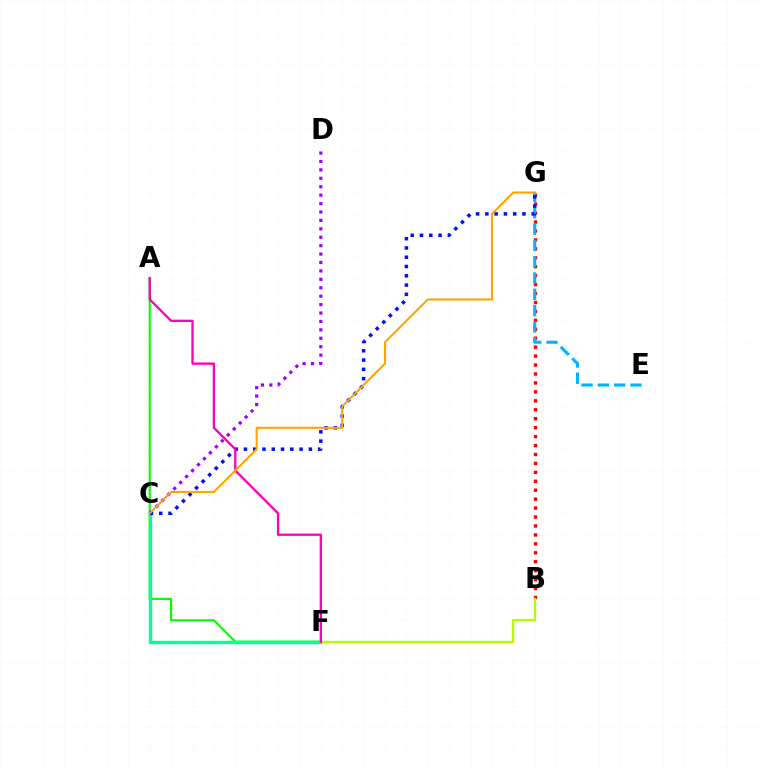{('B', 'G'): [{'color': '#ff0000', 'line_style': 'dotted', 'thickness': 2.43}], ('A', 'F'): [{'color': '#08ff00', 'line_style': 'solid', 'thickness': 1.57}, {'color': '#ff00bd', 'line_style': 'solid', 'thickness': 1.67}], ('C', 'F'): [{'color': '#00ff9d', 'line_style': 'solid', 'thickness': 2.43}], ('E', 'G'): [{'color': '#00b5ff', 'line_style': 'dashed', 'thickness': 2.22}], ('C', 'D'): [{'color': '#9b00ff', 'line_style': 'dotted', 'thickness': 2.29}], ('C', 'G'): [{'color': '#0010ff', 'line_style': 'dotted', 'thickness': 2.52}, {'color': '#ffa500', 'line_style': 'solid', 'thickness': 1.5}], ('B', 'F'): [{'color': '#b3ff00', 'line_style': 'solid', 'thickness': 1.69}]}